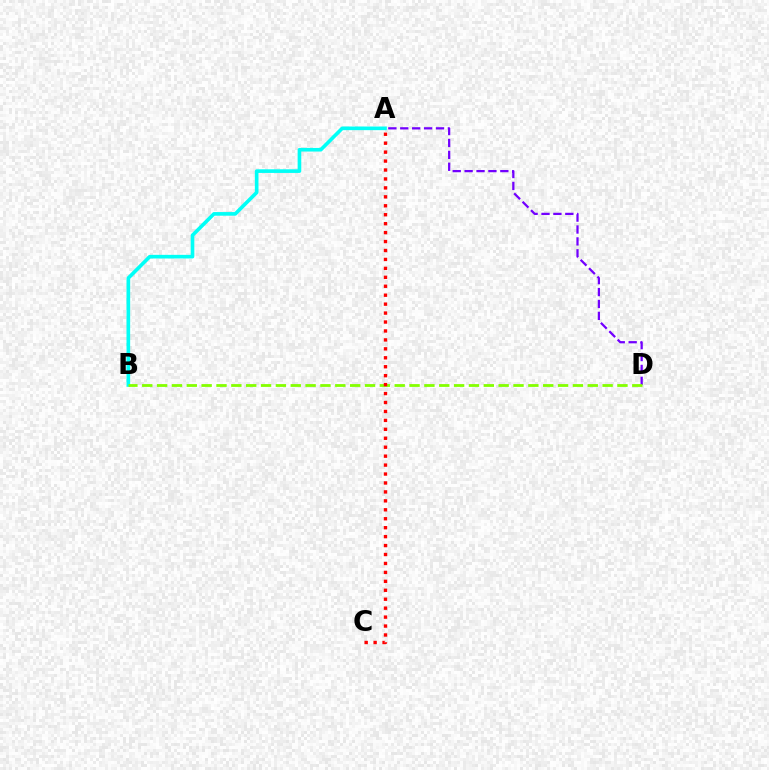{('A', 'D'): [{'color': '#7200ff', 'line_style': 'dashed', 'thickness': 1.62}], ('A', 'B'): [{'color': '#00fff6', 'line_style': 'solid', 'thickness': 2.62}], ('B', 'D'): [{'color': '#84ff00', 'line_style': 'dashed', 'thickness': 2.02}], ('A', 'C'): [{'color': '#ff0000', 'line_style': 'dotted', 'thickness': 2.43}]}